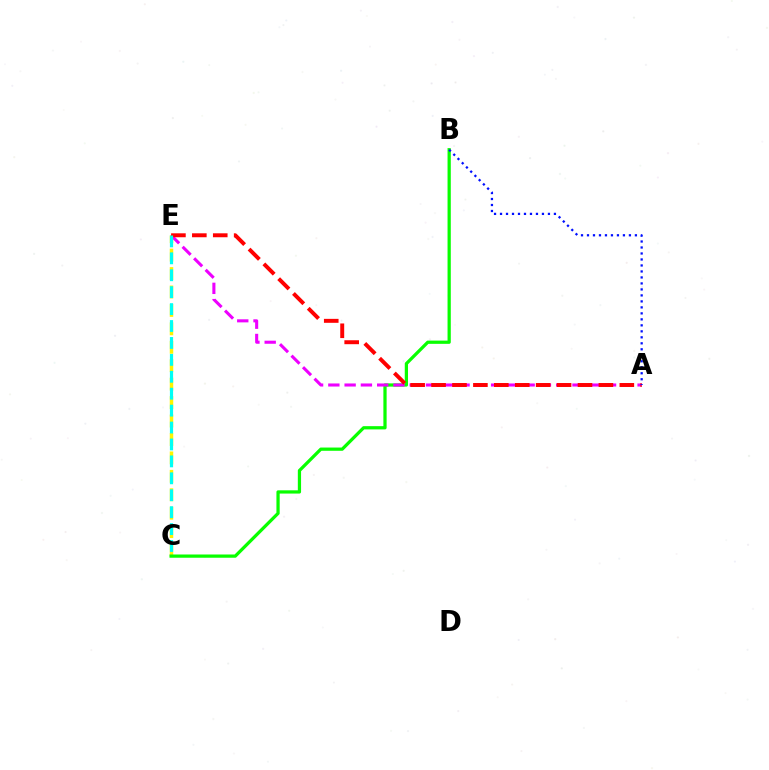{('C', 'E'): [{'color': '#fcf500', 'line_style': 'dashed', 'thickness': 2.5}, {'color': '#00fff6', 'line_style': 'dashed', 'thickness': 2.3}], ('B', 'C'): [{'color': '#08ff00', 'line_style': 'solid', 'thickness': 2.34}], ('A', 'E'): [{'color': '#ee00ff', 'line_style': 'dashed', 'thickness': 2.21}, {'color': '#ff0000', 'line_style': 'dashed', 'thickness': 2.84}], ('A', 'B'): [{'color': '#0010ff', 'line_style': 'dotted', 'thickness': 1.63}]}